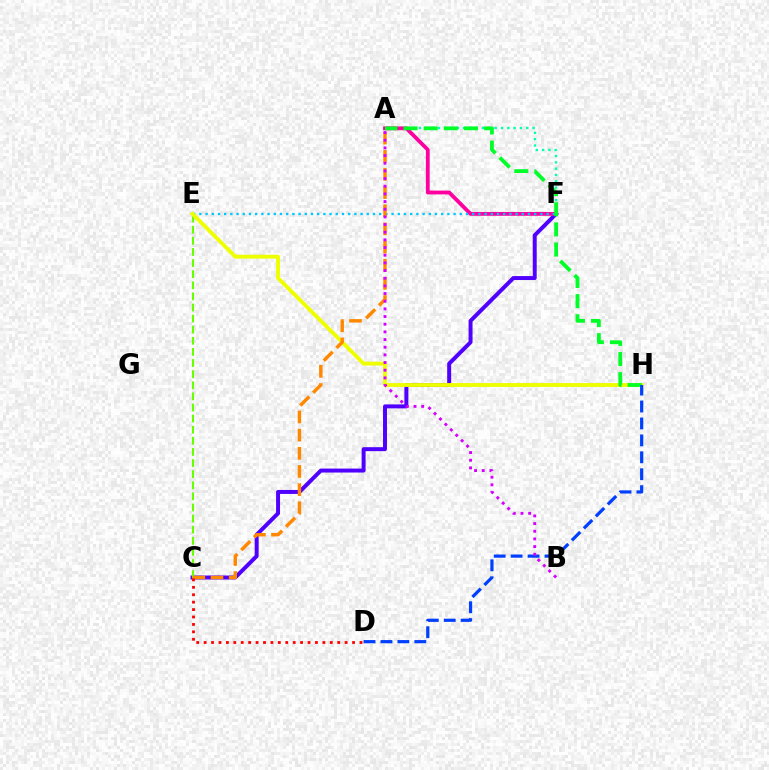{('C', 'F'): [{'color': '#4f00ff', 'line_style': 'solid', 'thickness': 2.85}], ('A', 'F'): [{'color': '#00ffaf', 'line_style': 'dotted', 'thickness': 1.71}, {'color': '#ff00a0', 'line_style': 'solid', 'thickness': 2.75}], ('C', 'E'): [{'color': '#66ff00', 'line_style': 'dashed', 'thickness': 1.51}], ('E', 'F'): [{'color': '#00c7ff', 'line_style': 'dotted', 'thickness': 1.68}], ('E', 'H'): [{'color': '#eeff00', 'line_style': 'solid', 'thickness': 2.78}], ('A', 'C'): [{'color': '#ff8800', 'line_style': 'dashed', 'thickness': 2.47}], ('A', 'H'): [{'color': '#00ff27', 'line_style': 'dashed', 'thickness': 2.74}], ('D', 'H'): [{'color': '#003fff', 'line_style': 'dashed', 'thickness': 2.3}], ('A', 'B'): [{'color': '#d600ff', 'line_style': 'dotted', 'thickness': 2.08}], ('C', 'D'): [{'color': '#ff0000', 'line_style': 'dotted', 'thickness': 2.02}]}